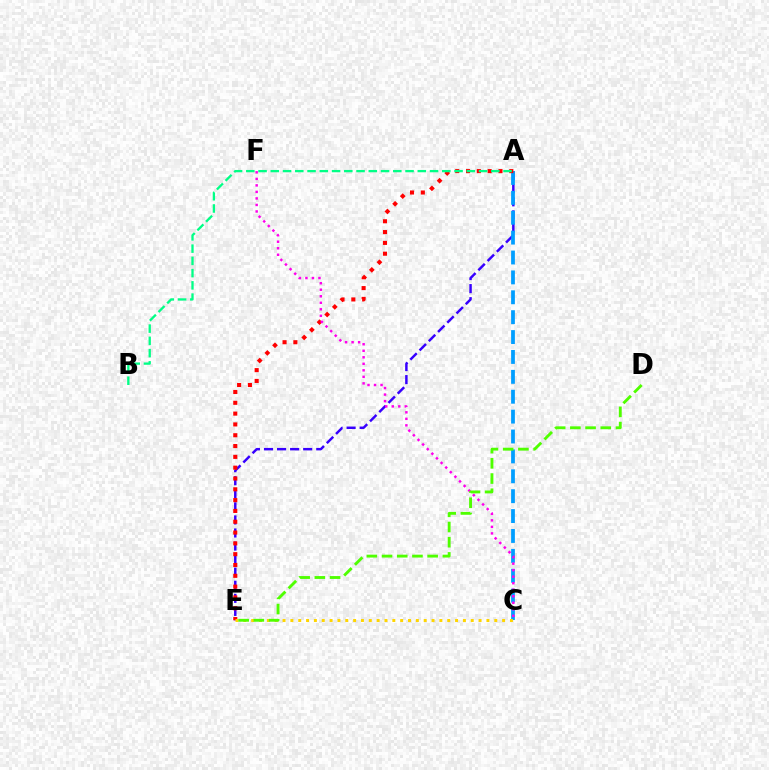{('A', 'E'): [{'color': '#3700ff', 'line_style': 'dashed', 'thickness': 1.77}, {'color': '#ff0000', 'line_style': 'dotted', 'thickness': 2.94}], ('A', 'C'): [{'color': '#009eff', 'line_style': 'dashed', 'thickness': 2.7}], ('A', 'B'): [{'color': '#00ff86', 'line_style': 'dashed', 'thickness': 1.66}], ('C', 'F'): [{'color': '#ff00ed', 'line_style': 'dotted', 'thickness': 1.77}], ('C', 'E'): [{'color': '#ffd500', 'line_style': 'dotted', 'thickness': 2.13}], ('D', 'E'): [{'color': '#4fff00', 'line_style': 'dashed', 'thickness': 2.07}]}